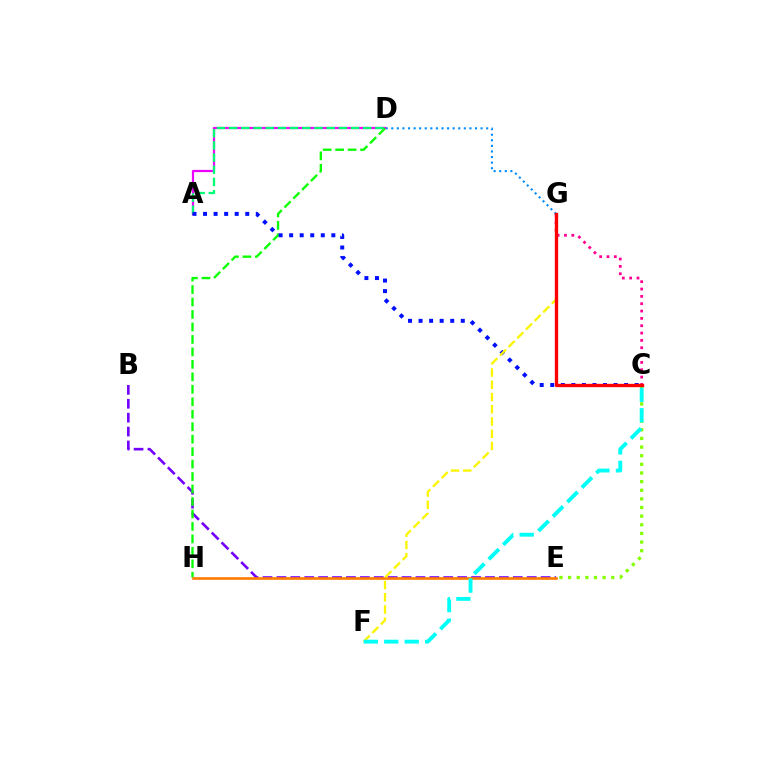{('D', 'G'): [{'color': '#008cff', 'line_style': 'dotted', 'thickness': 1.52}], ('C', 'E'): [{'color': '#84ff00', 'line_style': 'dotted', 'thickness': 2.35}], ('A', 'D'): [{'color': '#ee00ff', 'line_style': 'solid', 'thickness': 1.6}, {'color': '#00ff74', 'line_style': 'dashed', 'thickness': 1.66}], ('B', 'E'): [{'color': '#7200ff', 'line_style': 'dashed', 'thickness': 1.89}], ('D', 'H'): [{'color': '#08ff00', 'line_style': 'dashed', 'thickness': 1.69}], ('E', 'H'): [{'color': '#ff7c00', 'line_style': 'solid', 'thickness': 1.91}], ('A', 'C'): [{'color': '#0010ff', 'line_style': 'dotted', 'thickness': 2.87}], ('F', 'G'): [{'color': '#fcf500', 'line_style': 'dashed', 'thickness': 1.66}], ('C', 'F'): [{'color': '#00fff6', 'line_style': 'dashed', 'thickness': 2.78}], ('C', 'G'): [{'color': '#ff0094', 'line_style': 'dotted', 'thickness': 1.99}, {'color': '#ff0000', 'line_style': 'solid', 'thickness': 2.4}]}